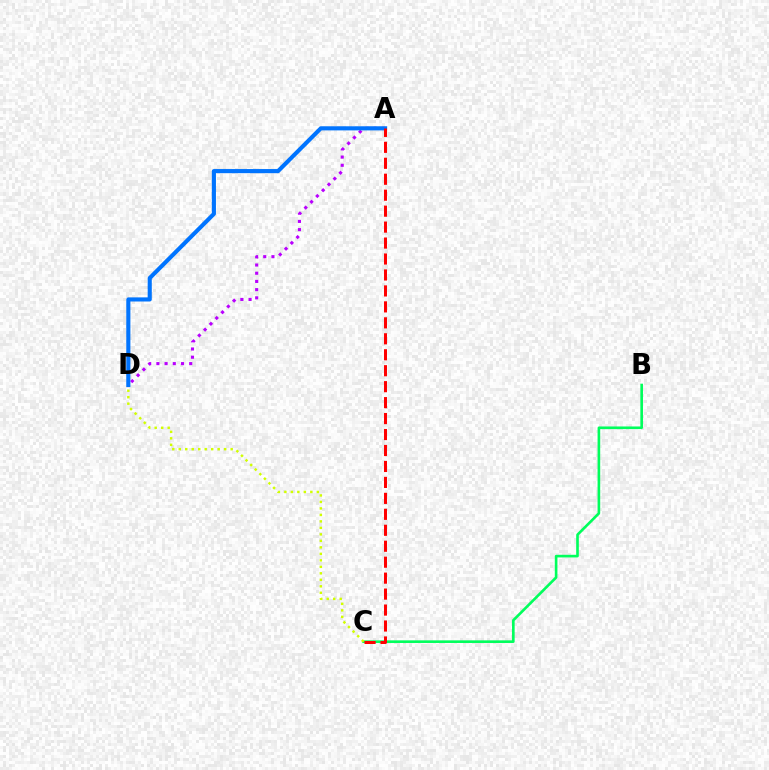{('A', 'D'): [{'color': '#b900ff', 'line_style': 'dotted', 'thickness': 2.23}, {'color': '#0074ff', 'line_style': 'solid', 'thickness': 2.96}], ('B', 'C'): [{'color': '#00ff5c', 'line_style': 'solid', 'thickness': 1.89}], ('C', 'D'): [{'color': '#d1ff00', 'line_style': 'dotted', 'thickness': 1.76}], ('A', 'C'): [{'color': '#ff0000', 'line_style': 'dashed', 'thickness': 2.17}]}